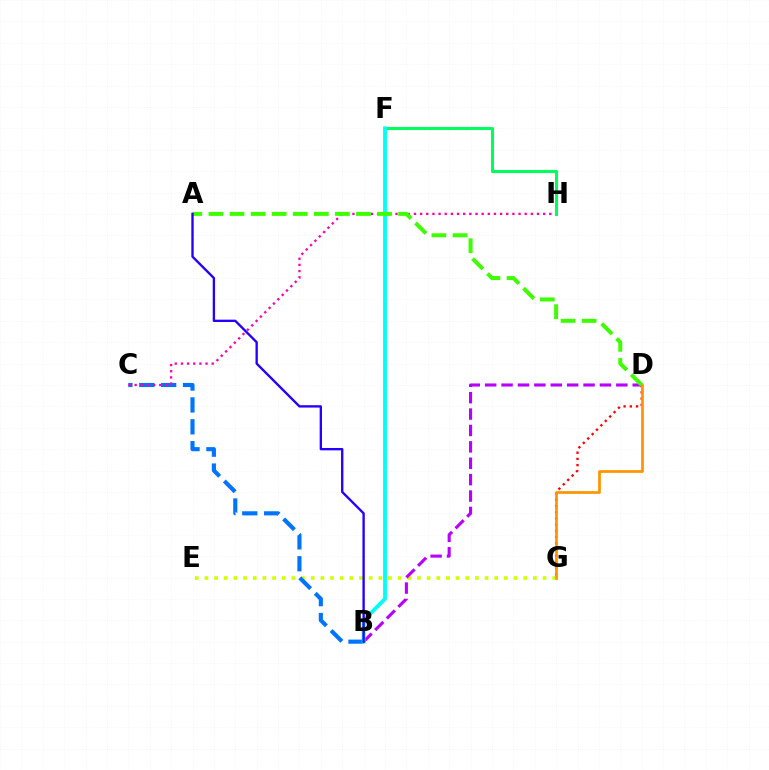{('E', 'G'): [{'color': '#d1ff00', 'line_style': 'dotted', 'thickness': 2.62}], ('B', 'C'): [{'color': '#0074ff', 'line_style': 'dashed', 'thickness': 2.97}], ('C', 'H'): [{'color': '#ff00ac', 'line_style': 'dotted', 'thickness': 1.67}], ('D', 'G'): [{'color': '#ff0000', 'line_style': 'dotted', 'thickness': 1.69}, {'color': '#ff9400', 'line_style': 'solid', 'thickness': 1.97}], ('F', 'H'): [{'color': '#00ff5c', 'line_style': 'solid', 'thickness': 2.19}], ('B', 'D'): [{'color': '#b900ff', 'line_style': 'dashed', 'thickness': 2.23}], ('B', 'F'): [{'color': '#00fff6', 'line_style': 'solid', 'thickness': 2.75}], ('A', 'D'): [{'color': '#3dff00', 'line_style': 'dashed', 'thickness': 2.86}], ('A', 'B'): [{'color': '#2500ff', 'line_style': 'solid', 'thickness': 1.7}]}